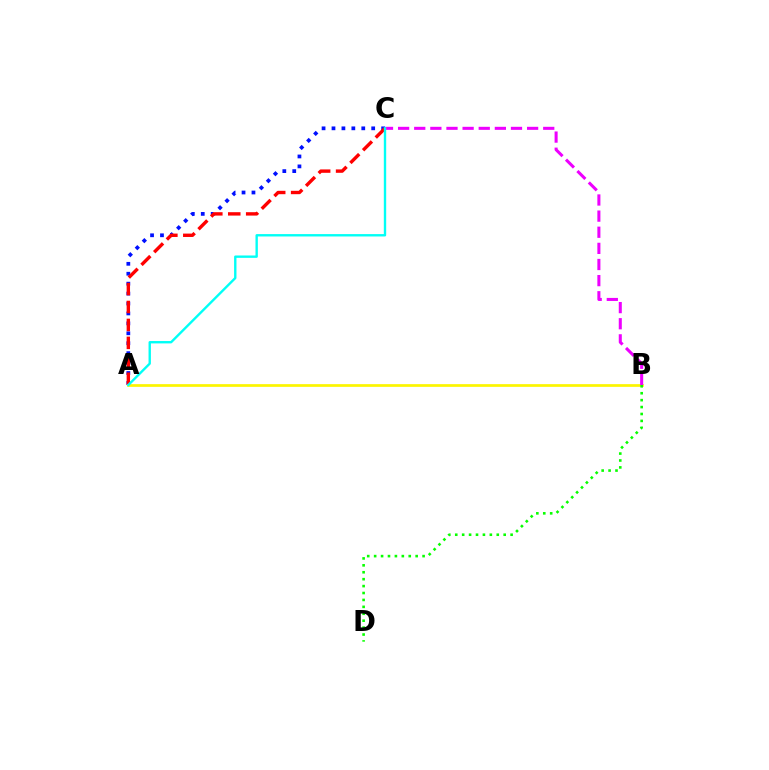{('A', 'C'): [{'color': '#0010ff', 'line_style': 'dotted', 'thickness': 2.7}, {'color': '#ff0000', 'line_style': 'dashed', 'thickness': 2.44}, {'color': '#00fff6', 'line_style': 'solid', 'thickness': 1.71}], ('A', 'B'): [{'color': '#fcf500', 'line_style': 'solid', 'thickness': 1.95}], ('B', 'D'): [{'color': '#08ff00', 'line_style': 'dotted', 'thickness': 1.88}], ('B', 'C'): [{'color': '#ee00ff', 'line_style': 'dashed', 'thickness': 2.19}]}